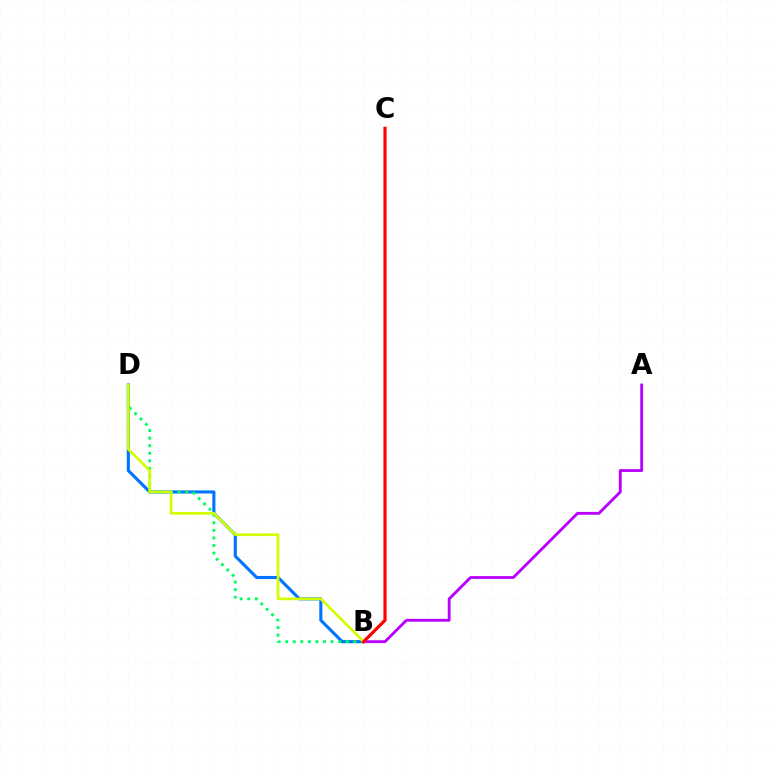{('B', 'D'): [{'color': '#0074ff', 'line_style': 'solid', 'thickness': 2.23}, {'color': '#00ff5c', 'line_style': 'dotted', 'thickness': 2.06}, {'color': '#d1ff00', 'line_style': 'solid', 'thickness': 1.95}], ('A', 'B'): [{'color': '#b900ff', 'line_style': 'solid', 'thickness': 2.05}], ('B', 'C'): [{'color': '#ff0000', 'line_style': 'solid', 'thickness': 2.3}]}